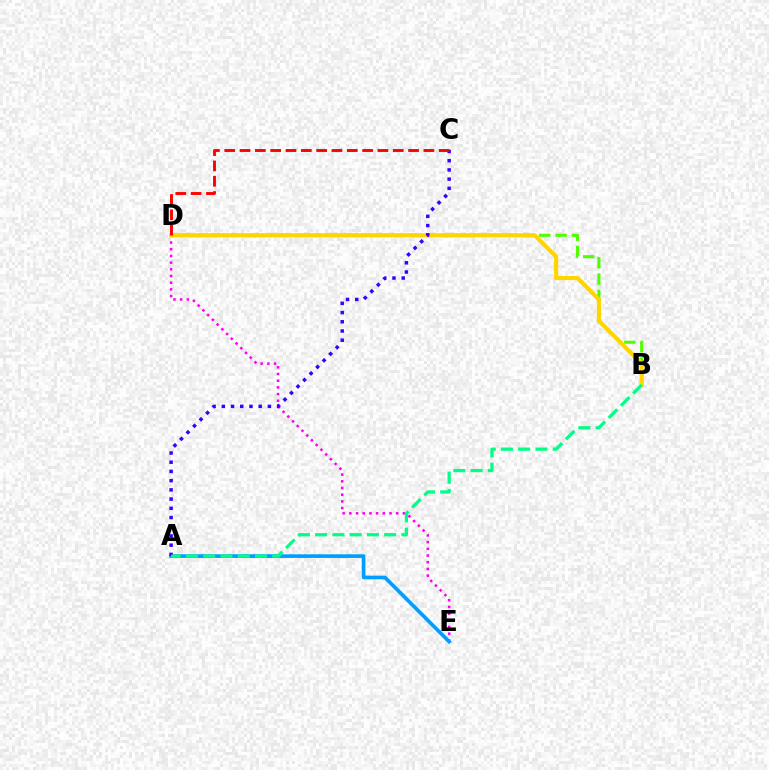{('B', 'D'): [{'color': '#4fff00', 'line_style': 'dashed', 'thickness': 2.22}, {'color': '#ffd500', 'line_style': 'solid', 'thickness': 2.97}], ('D', 'E'): [{'color': '#ff00ed', 'line_style': 'dotted', 'thickness': 1.82}], ('A', 'E'): [{'color': '#009eff', 'line_style': 'solid', 'thickness': 2.64}], ('A', 'C'): [{'color': '#3700ff', 'line_style': 'dotted', 'thickness': 2.5}], ('A', 'B'): [{'color': '#00ff86', 'line_style': 'dashed', 'thickness': 2.34}], ('C', 'D'): [{'color': '#ff0000', 'line_style': 'dashed', 'thickness': 2.08}]}